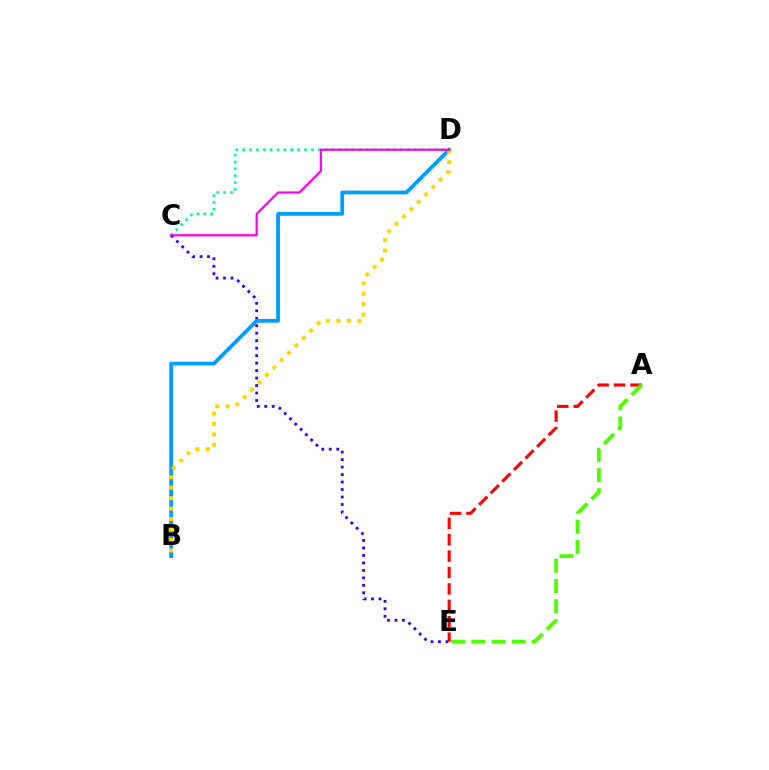{('C', 'E'): [{'color': '#3700ff', 'line_style': 'dotted', 'thickness': 2.03}], ('B', 'D'): [{'color': '#009eff', 'line_style': 'solid', 'thickness': 2.71}, {'color': '#ffd500', 'line_style': 'dotted', 'thickness': 2.84}], ('A', 'E'): [{'color': '#ff0000', 'line_style': 'dashed', 'thickness': 2.23}, {'color': '#4fff00', 'line_style': 'dashed', 'thickness': 2.74}], ('C', 'D'): [{'color': '#00ff86', 'line_style': 'dotted', 'thickness': 1.87}, {'color': '#ff00ed', 'line_style': 'solid', 'thickness': 1.59}]}